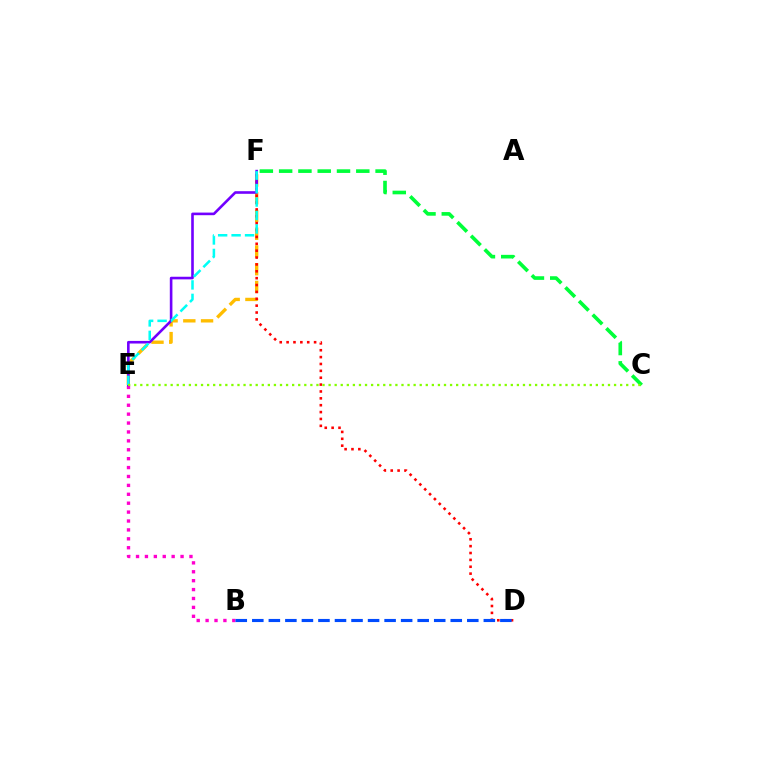{('E', 'F'): [{'color': '#ffbd00', 'line_style': 'dashed', 'thickness': 2.41}, {'color': '#7200ff', 'line_style': 'solid', 'thickness': 1.88}, {'color': '#00fff6', 'line_style': 'dashed', 'thickness': 1.83}], ('C', 'F'): [{'color': '#00ff39', 'line_style': 'dashed', 'thickness': 2.62}], ('B', 'E'): [{'color': '#ff00cf', 'line_style': 'dotted', 'thickness': 2.42}], ('D', 'F'): [{'color': '#ff0000', 'line_style': 'dotted', 'thickness': 1.87}], ('B', 'D'): [{'color': '#004bff', 'line_style': 'dashed', 'thickness': 2.25}], ('C', 'E'): [{'color': '#84ff00', 'line_style': 'dotted', 'thickness': 1.65}]}